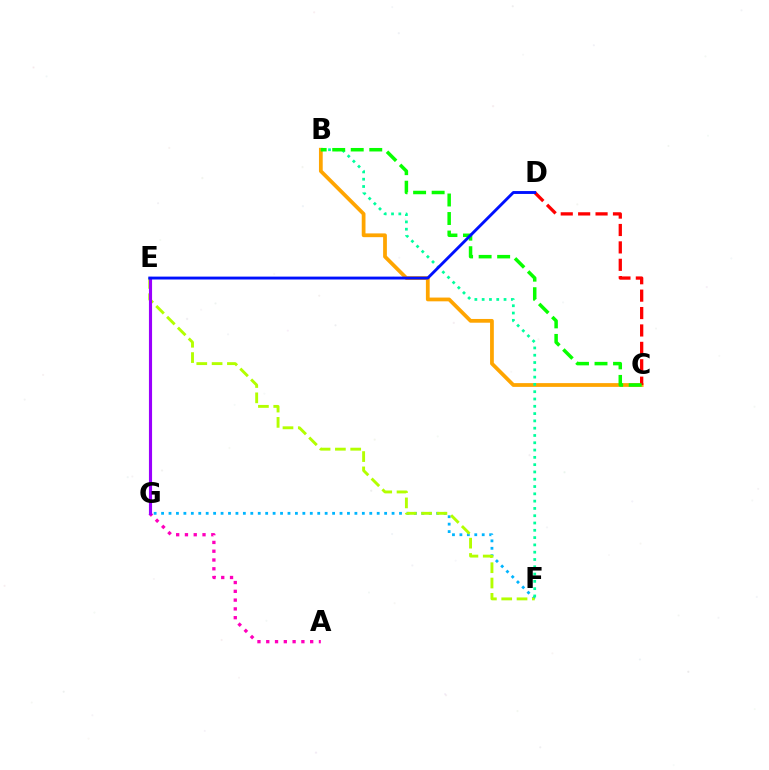{('F', 'G'): [{'color': '#00b5ff', 'line_style': 'dotted', 'thickness': 2.02}], ('B', 'C'): [{'color': '#ffa500', 'line_style': 'solid', 'thickness': 2.7}, {'color': '#08ff00', 'line_style': 'dashed', 'thickness': 2.52}], ('A', 'G'): [{'color': '#ff00bd', 'line_style': 'dotted', 'thickness': 2.39}], ('E', 'F'): [{'color': '#b3ff00', 'line_style': 'dashed', 'thickness': 2.08}], ('C', 'D'): [{'color': '#ff0000', 'line_style': 'dashed', 'thickness': 2.36}], ('E', 'G'): [{'color': '#9b00ff', 'line_style': 'solid', 'thickness': 2.25}], ('B', 'F'): [{'color': '#00ff9d', 'line_style': 'dotted', 'thickness': 1.98}], ('D', 'E'): [{'color': '#0010ff', 'line_style': 'solid', 'thickness': 2.08}]}